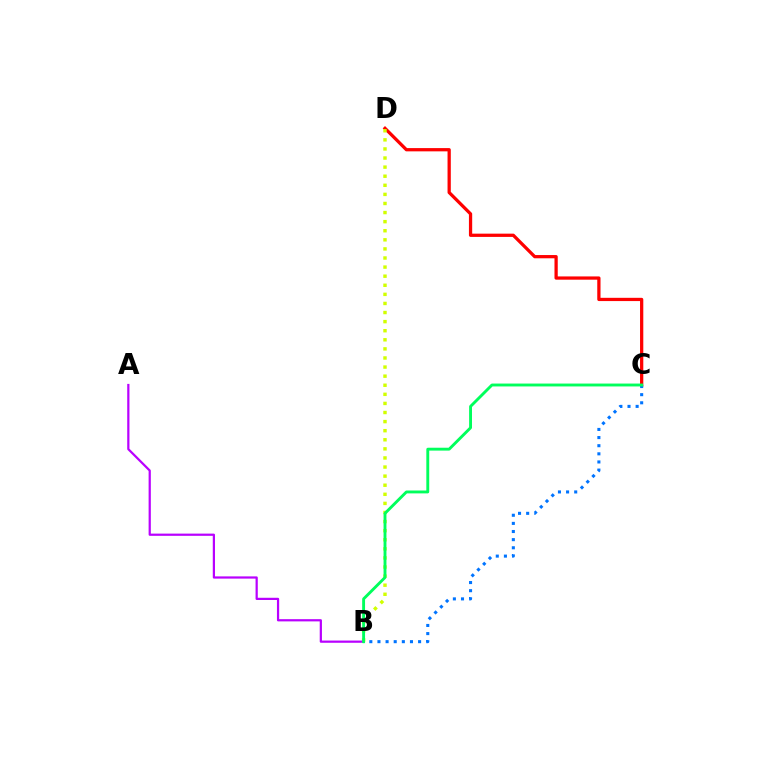{('C', 'D'): [{'color': '#ff0000', 'line_style': 'solid', 'thickness': 2.35}], ('B', 'D'): [{'color': '#d1ff00', 'line_style': 'dotted', 'thickness': 2.47}], ('A', 'B'): [{'color': '#b900ff', 'line_style': 'solid', 'thickness': 1.6}], ('B', 'C'): [{'color': '#0074ff', 'line_style': 'dotted', 'thickness': 2.21}, {'color': '#00ff5c', 'line_style': 'solid', 'thickness': 2.07}]}